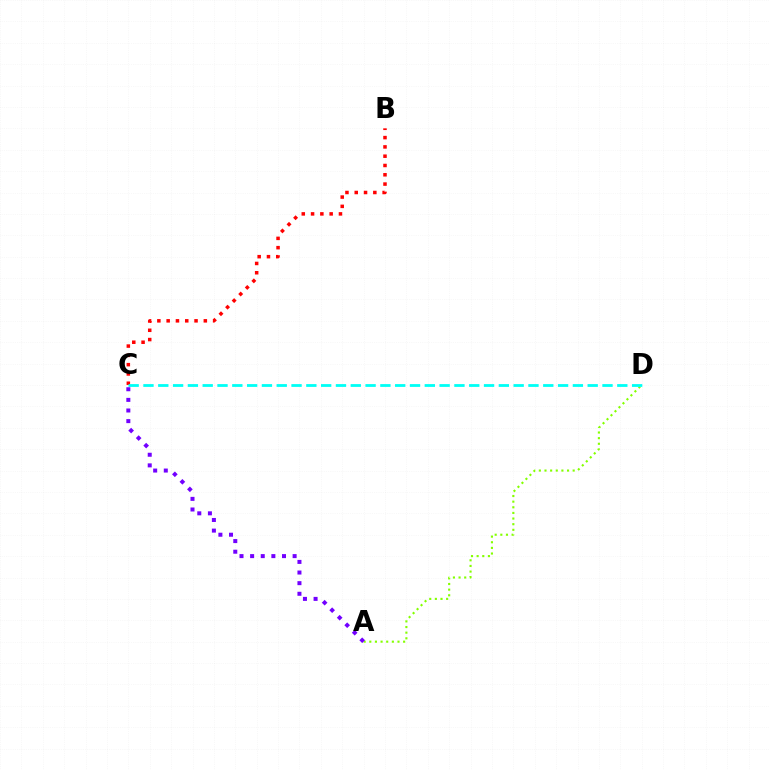{('A', 'D'): [{'color': '#84ff00', 'line_style': 'dotted', 'thickness': 1.53}], ('B', 'C'): [{'color': '#ff0000', 'line_style': 'dotted', 'thickness': 2.53}], ('A', 'C'): [{'color': '#7200ff', 'line_style': 'dotted', 'thickness': 2.89}], ('C', 'D'): [{'color': '#00fff6', 'line_style': 'dashed', 'thickness': 2.01}]}